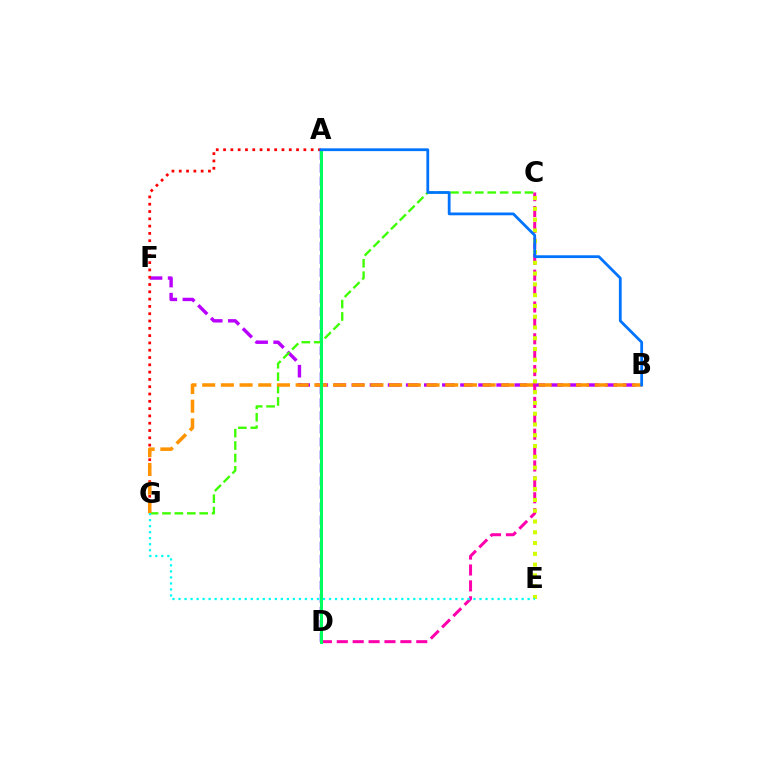{('A', 'D'): [{'color': '#2500ff', 'line_style': 'dashed', 'thickness': 1.77}, {'color': '#00ff5c', 'line_style': 'solid', 'thickness': 2.16}], ('B', 'F'): [{'color': '#b900ff', 'line_style': 'dashed', 'thickness': 2.46}], ('C', 'D'): [{'color': '#ff00ac', 'line_style': 'dashed', 'thickness': 2.16}], ('A', 'G'): [{'color': '#ff0000', 'line_style': 'dotted', 'thickness': 1.98}], ('C', 'G'): [{'color': '#3dff00', 'line_style': 'dashed', 'thickness': 1.69}], ('B', 'G'): [{'color': '#ff9400', 'line_style': 'dashed', 'thickness': 2.54}], ('C', 'E'): [{'color': '#d1ff00', 'line_style': 'dotted', 'thickness': 2.93}], ('E', 'G'): [{'color': '#00fff6', 'line_style': 'dotted', 'thickness': 1.64}], ('A', 'B'): [{'color': '#0074ff', 'line_style': 'solid', 'thickness': 2.0}]}